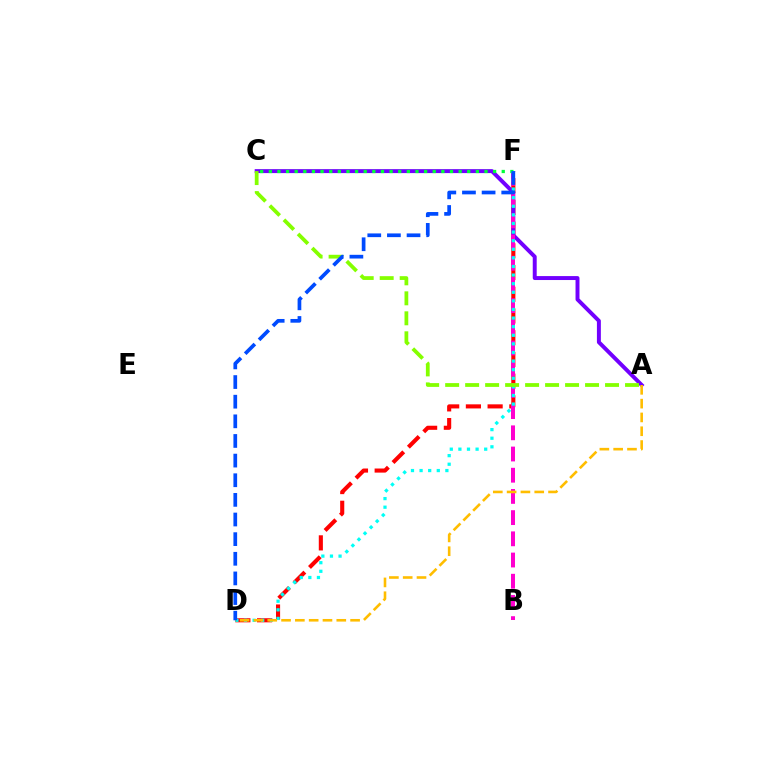{('D', 'F'): [{'color': '#ff0000', 'line_style': 'dashed', 'thickness': 2.95}, {'color': '#00fff6', 'line_style': 'dotted', 'thickness': 2.34}, {'color': '#004bff', 'line_style': 'dashed', 'thickness': 2.67}], ('A', 'C'): [{'color': '#7200ff', 'line_style': 'solid', 'thickness': 2.84}, {'color': '#84ff00', 'line_style': 'dashed', 'thickness': 2.72}], ('B', 'F'): [{'color': '#ff00cf', 'line_style': 'dashed', 'thickness': 2.88}], ('C', 'F'): [{'color': '#00ff39', 'line_style': 'dotted', 'thickness': 2.34}], ('A', 'D'): [{'color': '#ffbd00', 'line_style': 'dashed', 'thickness': 1.88}]}